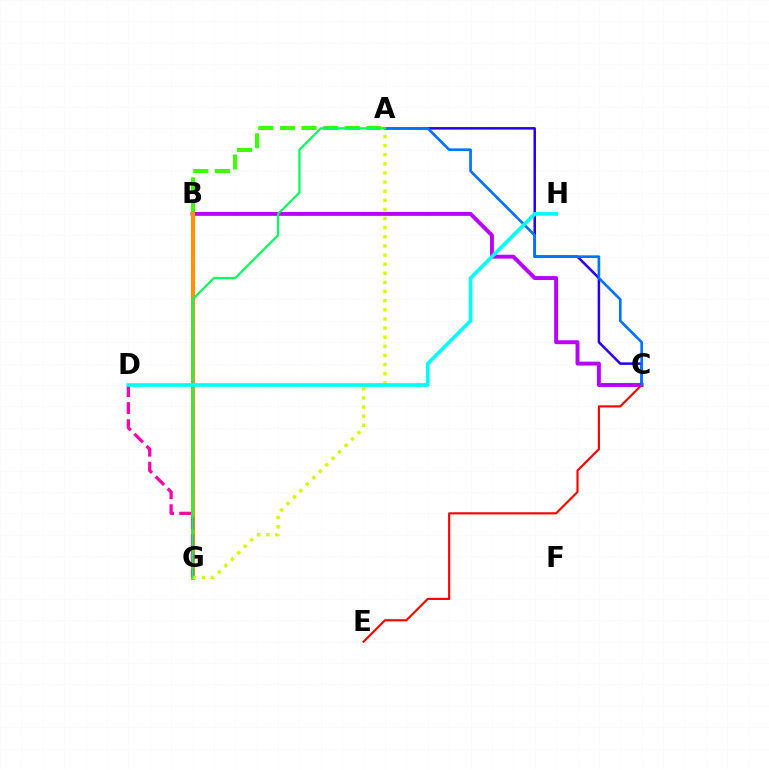{('A', 'B'): [{'color': '#3dff00', 'line_style': 'dashed', 'thickness': 2.94}], ('B', 'C'): [{'color': '#b900ff', 'line_style': 'solid', 'thickness': 2.82}], ('A', 'C'): [{'color': '#2500ff', 'line_style': 'solid', 'thickness': 1.82}, {'color': '#0074ff', 'line_style': 'solid', 'thickness': 1.93}], ('B', 'G'): [{'color': '#ff9400', 'line_style': 'solid', 'thickness': 2.98}], ('D', 'G'): [{'color': '#ff00ac', 'line_style': 'dashed', 'thickness': 2.33}], ('A', 'G'): [{'color': '#d1ff00', 'line_style': 'dotted', 'thickness': 2.48}, {'color': '#00ff5c', 'line_style': 'solid', 'thickness': 1.59}], ('C', 'E'): [{'color': '#ff0000', 'line_style': 'solid', 'thickness': 1.55}], ('D', 'H'): [{'color': '#00fff6', 'line_style': 'solid', 'thickness': 2.62}]}